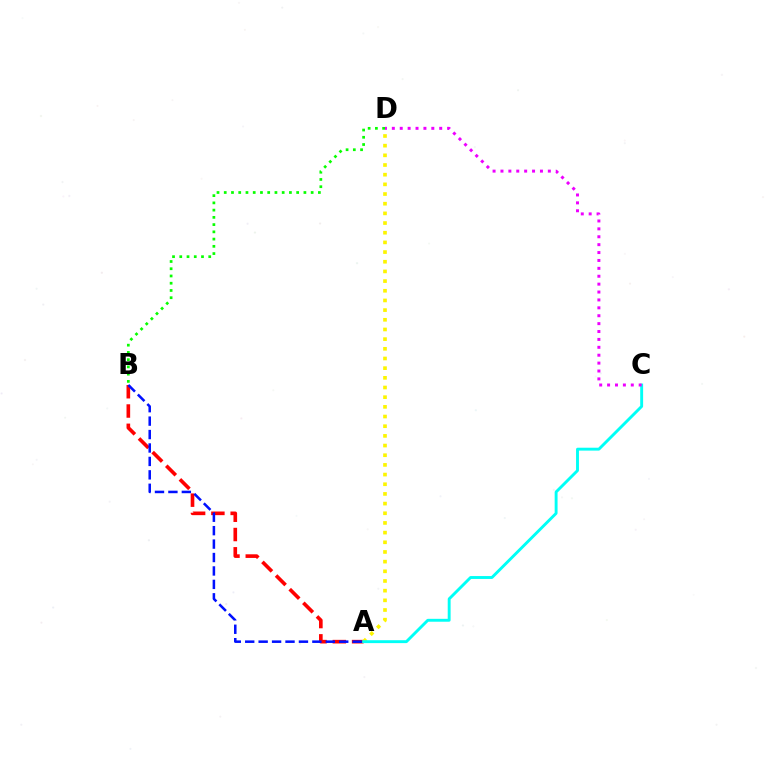{('A', 'B'): [{'color': '#ff0000', 'line_style': 'dashed', 'thickness': 2.62}, {'color': '#0010ff', 'line_style': 'dashed', 'thickness': 1.82}], ('A', 'D'): [{'color': '#fcf500', 'line_style': 'dotted', 'thickness': 2.63}], ('A', 'C'): [{'color': '#00fff6', 'line_style': 'solid', 'thickness': 2.09}], ('B', 'D'): [{'color': '#08ff00', 'line_style': 'dotted', 'thickness': 1.97}], ('C', 'D'): [{'color': '#ee00ff', 'line_style': 'dotted', 'thickness': 2.15}]}